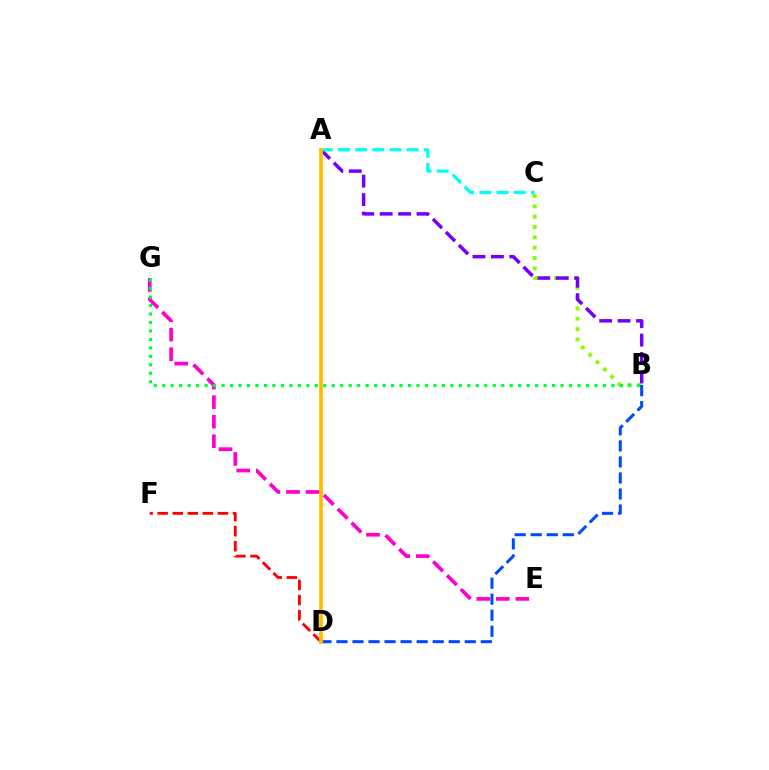{('B', 'C'): [{'color': '#84ff00', 'line_style': 'dotted', 'thickness': 2.81}], ('A', 'B'): [{'color': '#7200ff', 'line_style': 'dashed', 'thickness': 2.5}], ('D', 'F'): [{'color': '#ff0000', 'line_style': 'dashed', 'thickness': 2.05}], ('E', 'G'): [{'color': '#ff00cf', 'line_style': 'dashed', 'thickness': 2.66}], ('B', 'G'): [{'color': '#00ff39', 'line_style': 'dotted', 'thickness': 2.3}], ('B', 'D'): [{'color': '#004bff', 'line_style': 'dashed', 'thickness': 2.18}], ('A', 'C'): [{'color': '#00fff6', 'line_style': 'dashed', 'thickness': 2.33}], ('A', 'D'): [{'color': '#ffbd00', 'line_style': 'solid', 'thickness': 2.69}]}